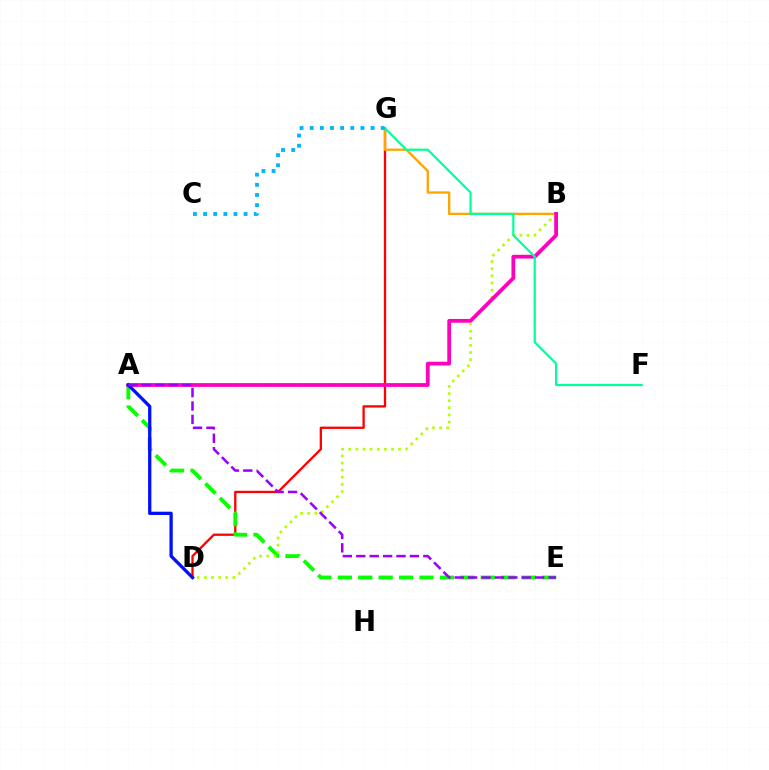{('D', 'G'): [{'color': '#ff0000', 'line_style': 'solid', 'thickness': 1.65}], ('B', 'G'): [{'color': '#ffa500', 'line_style': 'solid', 'thickness': 1.67}], ('A', 'E'): [{'color': '#08ff00', 'line_style': 'dashed', 'thickness': 2.77}, {'color': '#9b00ff', 'line_style': 'dashed', 'thickness': 1.82}], ('B', 'D'): [{'color': '#b3ff00', 'line_style': 'dotted', 'thickness': 1.94}], ('A', 'B'): [{'color': '#ff00bd', 'line_style': 'solid', 'thickness': 2.72}], ('F', 'G'): [{'color': '#00ff9d', 'line_style': 'solid', 'thickness': 1.59}], ('C', 'G'): [{'color': '#00b5ff', 'line_style': 'dotted', 'thickness': 2.76}], ('A', 'D'): [{'color': '#0010ff', 'line_style': 'solid', 'thickness': 2.36}]}